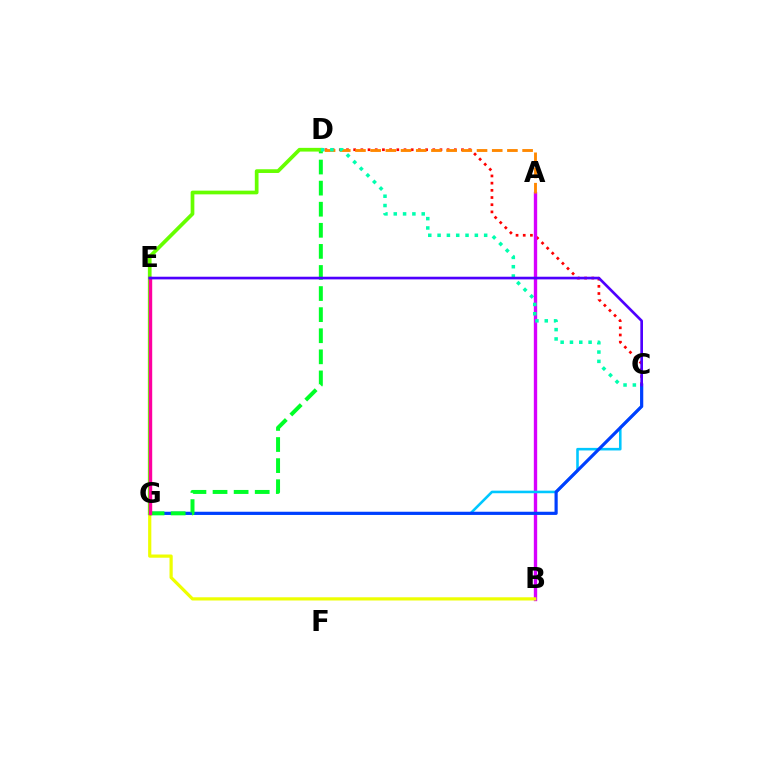{('C', 'D'): [{'color': '#ff0000', 'line_style': 'dotted', 'thickness': 1.95}, {'color': '#00ffaf', 'line_style': 'dotted', 'thickness': 2.53}], ('A', 'B'): [{'color': '#d600ff', 'line_style': 'solid', 'thickness': 2.42}], ('B', 'G'): [{'color': '#eeff00', 'line_style': 'solid', 'thickness': 2.31}], ('C', 'G'): [{'color': '#00c7ff', 'line_style': 'solid', 'thickness': 1.86}, {'color': '#003fff', 'line_style': 'solid', 'thickness': 2.29}], ('A', 'D'): [{'color': '#ff8800', 'line_style': 'dashed', 'thickness': 2.06}], ('D', 'G'): [{'color': '#00ff27', 'line_style': 'dashed', 'thickness': 2.86}, {'color': '#66ff00', 'line_style': 'solid', 'thickness': 2.67}], ('E', 'G'): [{'color': '#ff00a0', 'line_style': 'solid', 'thickness': 2.45}], ('C', 'E'): [{'color': '#4f00ff', 'line_style': 'solid', 'thickness': 1.91}]}